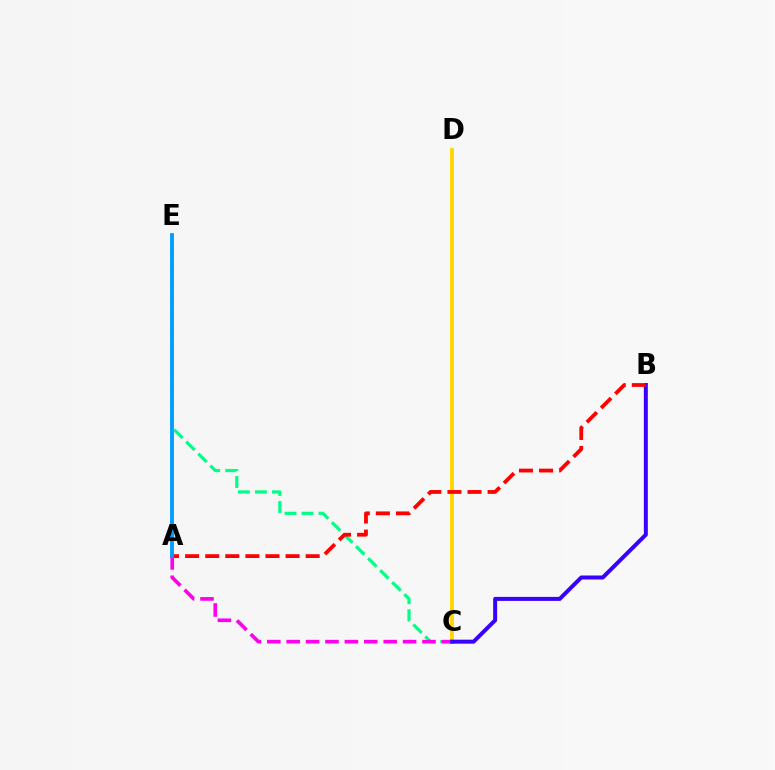{('A', 'E'): [{'color': '#4fff00', 'line_style': 'solid', 'thickness': 1.62}, {'color': '#009eff', 'line_style': 'solid', 'thickness': 2.77}], ('C', 'D'): [{'color': '#ffd500', 'line_style': 'solid', 'thickness': 2.77}], ('C', 'E'): [{'color': '#00ff86', 'line_style': 'dashed', 'thickness': 2.31}], ('A', 'C'): [{'color': '#ff00ed', 'line_style': 'dashed', 'thickness': 2.64}], ('B', 'C'): [{'color': '#3700ff', 'line_style': 'solid', 'thickness': 2.87}], ('A', 'B'): [{'color': '#ff0000', 'line_style': 'dashed', 'thickness': 2.73}]}